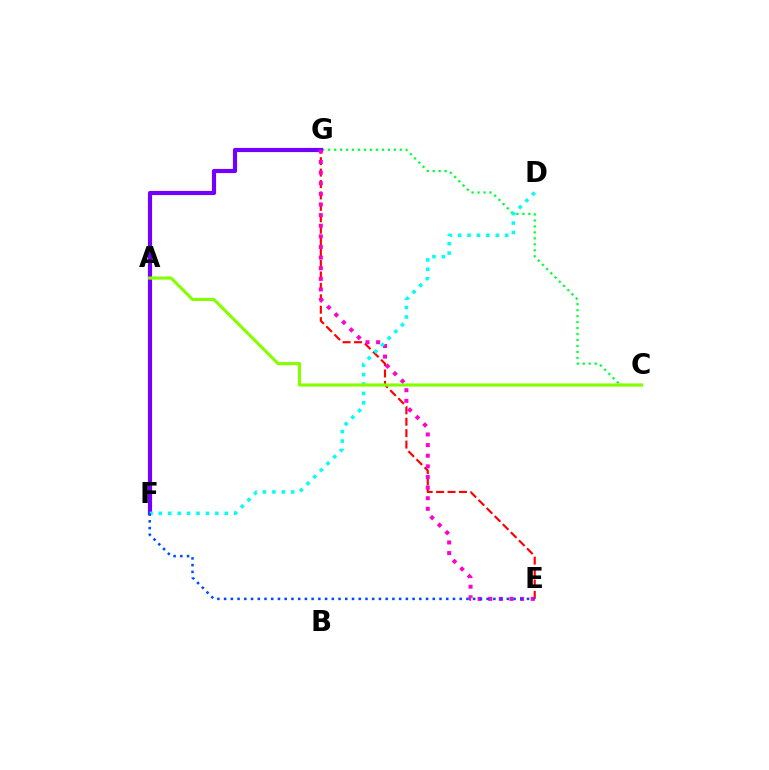{('A', 'F'): [{'color': '#ffbd00', 'line_style': 'dotted', 'thickness': 1.58}], ('E', 'G'): [{'color': '#ff0000', 'line_style': 'dashed', 'thickness': 1.55}, {'color': '#ff00cf', 'line_style': 'dotted', 'thickness': 2.89}], ('C', 'G'): [{'color': '#00ff39', 'line_style': 'dotted', 'thickness': 1.62}], ('F', 'G'): [{'color': '#7200ff', 'line_style': 'solid', 'thickness': 3.0}], ('D', 'F'): [{'color': '#00fff6', 'line_style': 'dotted', 'thickness': 2.56}], ('E', 'F'): [{'color': '#004bff', 'line_style': 'dotted', 'thickness': 1.83}], ('A', 'C'): [{'color': '#84ff00', 'line_style': 'solid', 'thickness': 2.24}]}